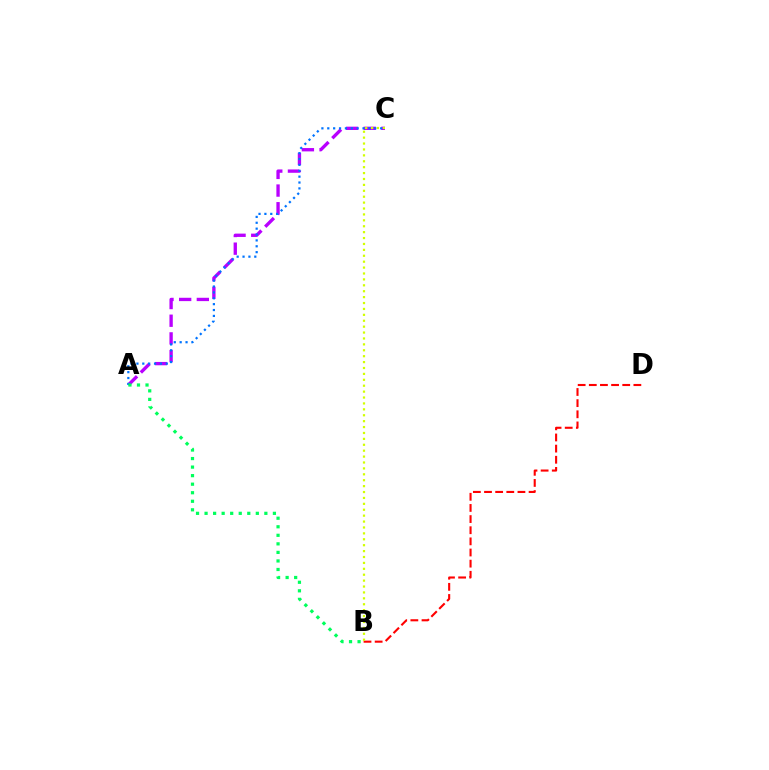{('A', 'C'): [{'color': '#b900ff', 'line_style': 'dashed', 'thickness': 2.4}, {'color': '#0074ff', 'line_style': 'dotted', 'thickness': 1.6}], ('B', 'D'): [{'color': '#ff0000', 'line_style': 'dashed', 'thickness': 1.51}], ('A', 'B'): [{'color': '#00ff5c', 'line_style': 'dotted', 'thickness': 2.32}], ('B', 'C'): [{'color': '#d1ff00', 'line_style': 'dotted', 'thickness': 1.6}]}